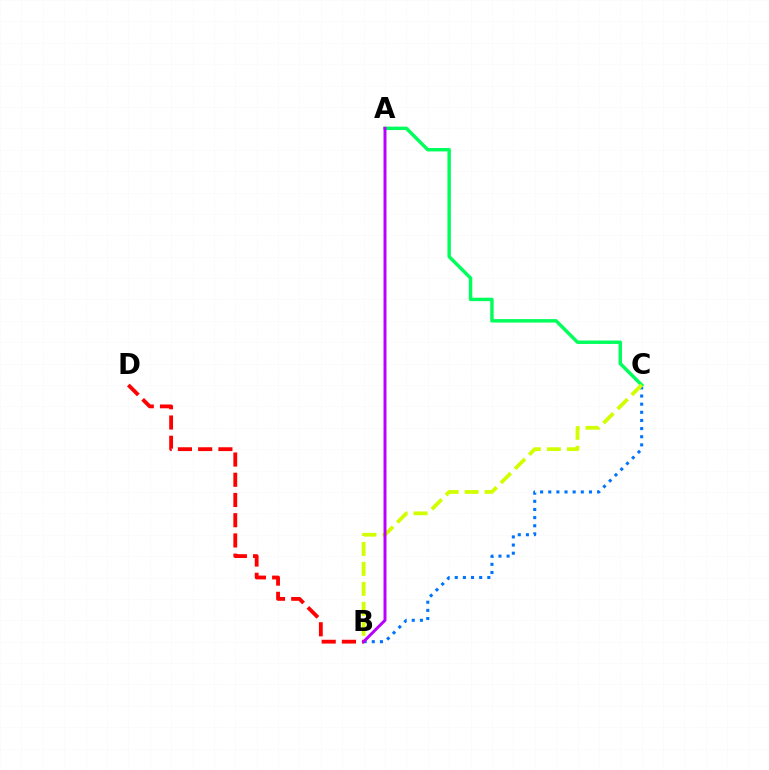{('A', 'C'): [{'color': '#00ff5c', 'line_style': 'solid', 'thickness': 2.48}], ('B', 'C'): [{'color': '#0074ff', 'line_style': 'dotted', 'thickness': 2.21}, {'color': '#d1ff00', 'line_style': 'dashed', 'thickness': 2.72}], ('B', 'D'): [{'color': '#ff0000', 'line_style': 'dashed', 'thickness': 2.75}], ('A', 'B'): [{'color': '#b900ff', 'line_style': 'solid', 'thickness': 2.14}]}